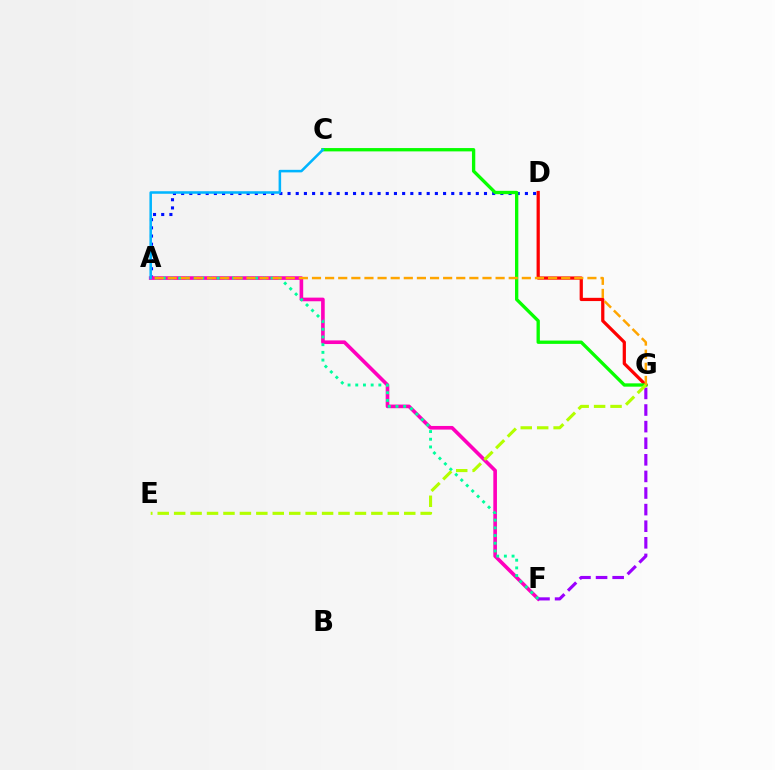{('A', 'D'): [{'color': '#0010ff', 'line_style': 'dotted', 'thickness': 2.22}], ('D', 'G'): [{'color': '#ff0000', 'line_style': 'solid', 'thickness': 2.33}], ('C', 'G'): [{'color': '#08ff00', 'line_style': 'solid', 'thickness': 2.39}], ('A', 'F'): [{'color': '#ff00bd', 'line_style': 'solid', 'thickness': 2.61}, {'color': '#00ff9d', 'line_style': 'dotted', 'thickness': 2.09}], ('A', 'C'): [{'color': '#00b5ff', 'line_style': 'solid', 'thickness': 1.83}], ('F', 'G'): [{'color': '#9b00ff', 'line_style': 'dashed', 'thickness': 2.25}], ('A', 'G'): [{'color': '#ffa500', 'line_style': 'dashed', 'thickness': 1.78}], ('E', 'G'): [{'color': '#b3ff00', 'line_style': 'dashed', 'thickness': 2.23}]}